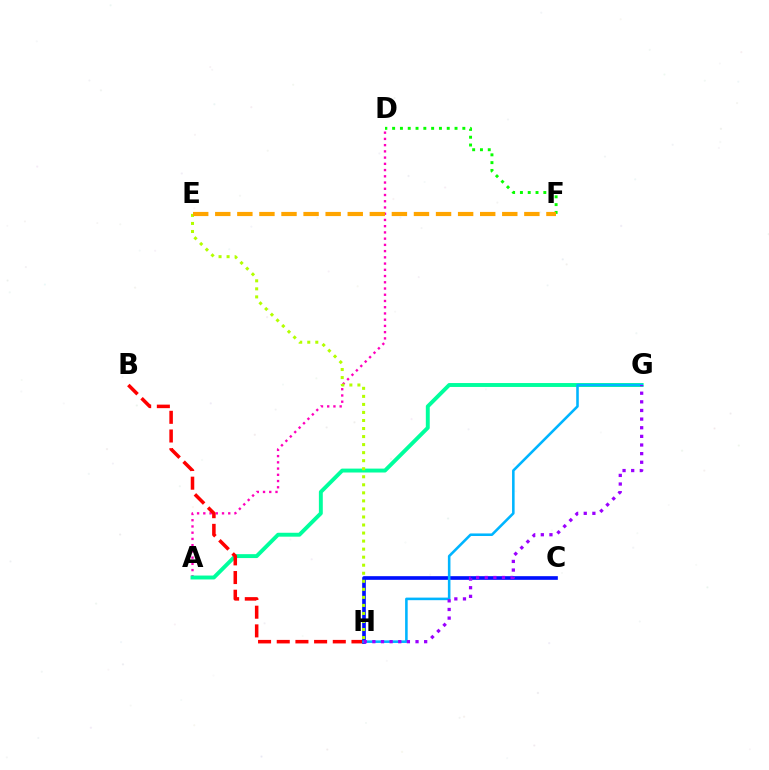{('A', 'D'): [{'color': '#ff00bd', 'line_style': 'dotted', 'thickness': 1.69}], ('A', 'G'): [{'color': '#00ff9d', 'line_style': 'solid', 'thickness': 2.82}], ('D', 'F'): [{'color': '#08ff00', 'line_style': 'dotted', 'thickness': 2.12}], ('B', 'H'): [{'color': '#ff0000', 'line_style': 'dashed', 'thickness': 2.54}], ('C', 'H'): [{'color': '#0010ff', 'line_style': 'solid', 'thickness': 2.64}], ('G', 'H'): [{'color': '#00b5ff', 'line_style': 'solid', 'thickness': 1.85}, {'color': '#9b00ff', 'line_style': 'dotted', 'thickness': 2.35}], ('E', 'H'): [{'color': '#b3ff00', 'line_style': 'dotted', 'thickness': 2.18}], ('E', 'F'): [{'color': '#ffa500', 'line_style': 'dashed', 'thickness': 3.0}]}